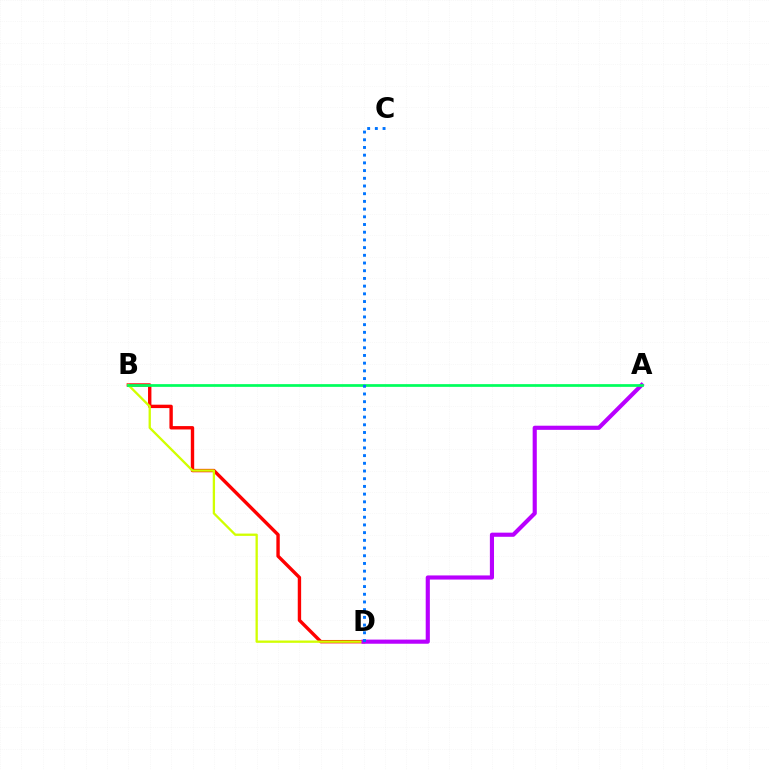{('B', 'D'): [{'color': '#ff0000', 'line_style': 'solid', 'thickness': 2.44}, {'color': '#d1ff00', 'line_style': 'solid', 'thickness': 1.66}], ('A', 'D'): [{'color': '#b900ff', 'line_style': 'solid', 'thickness': 2.98}], ('A', 'B'): [{'color': '#00ff5c', 'line_style': 'solid', 'thickness': 1.97}], ('C', 'D'): [{'color': '#0074ff', 'line_style': 'dotted', 'thickness': 2.09}]}